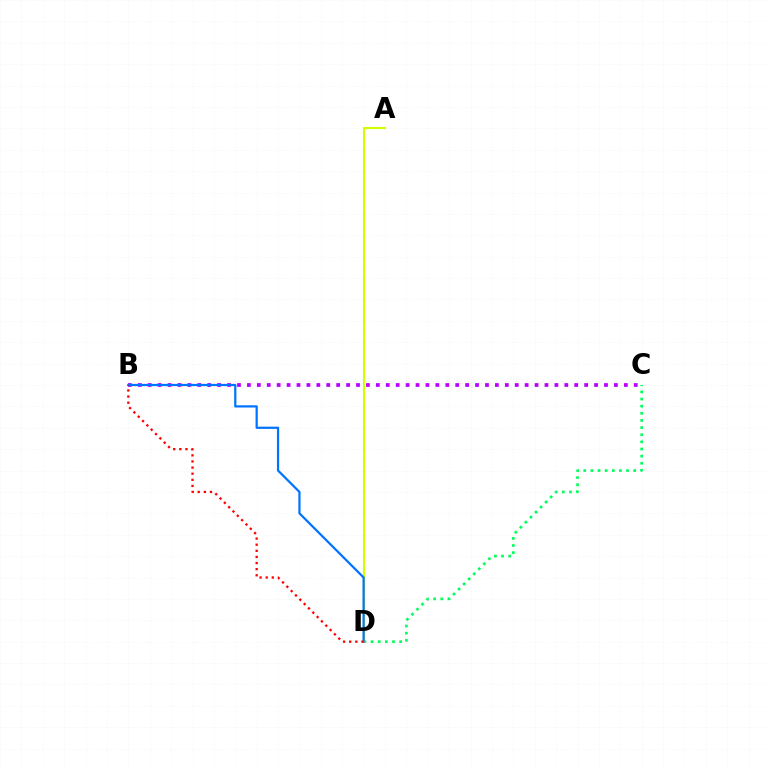{('C', 'D'): [{'color': '#00ff5c', 'line_style': 'dotted', 'thickness': 1.94}], ('B', 'C'): [{'color': '#b900ff', 'line_style': 'dotted', 'thickness': 2.7}], ('A', 'D'): [{'color': '#d1ff00', 'line_style': 'solid', 'thickness': 1.54}], ('B', 'D'): [{'color': '#0074ff', 'line_style': 'solid', 'thickness': 1.61}, {'color': '#ff0000', 'line_style': 'dotted', 'thickness': 1.66}]}